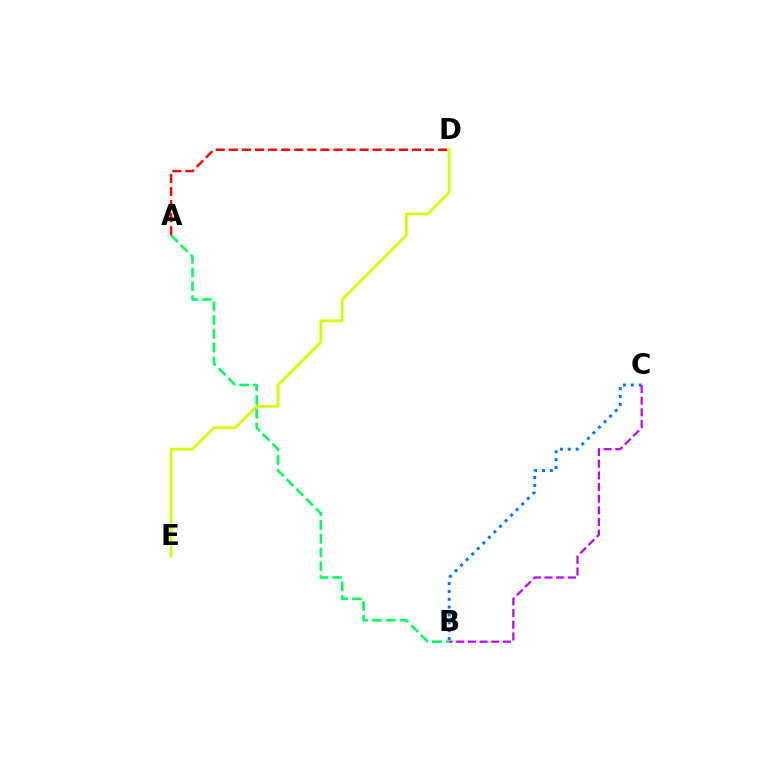{('A', 'B'): [{'color': '#00ff5c', 'line_style': 'dashed', 'thickness': 1.87}], ('D', 'E'): [{'color': '#d1ff00', 'line_style': 'solid', 'thickness': 1.99}], ('B', 'C'): [{'color': '#0074ff', 'line_style': 'dotted', 'thickness': 2.14}, {'color': '#b900ff', 'line_style': 'dashed', 'thickness': 1.58}], ('A', 'D'): [{'color': '#ff0000', 'line_style': 'dashed', 'thickness': 1.78}]}